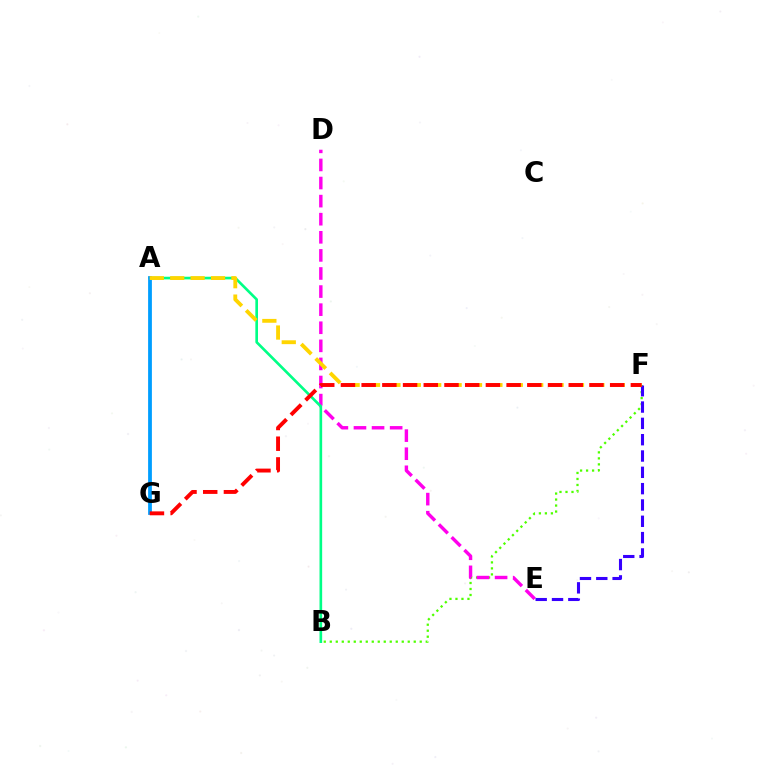{('B', 'F'): [{'color': '#4fff00', 'line_style': 'dotted', 'thickness': 1.63}], ('D', 'E'): [{'color': '#ff00ed', 'line_style': 'dashed', 'thickness': 2.46}], ('A', 'B'): [{'color': '#00ff86', 'line_style': 'solid', 'thickness': 1.91}], ('E', 'F'): [{'color': '#3700ff', 'line_style': 'dashed', 'thickness': 2.22}], ('A', 'G'): [{'color': '#009eff', 'line_style': 'solid', 'thickness': 2.72}], ('A', 'F'): [{'color': '#ffd500', 'line_style': 'dashed', 'thickness': 2.77}], ('F', 'G'): [{'color': '#ff0000', 'line_style': 'dashed', 'thickness': 2.81}]}